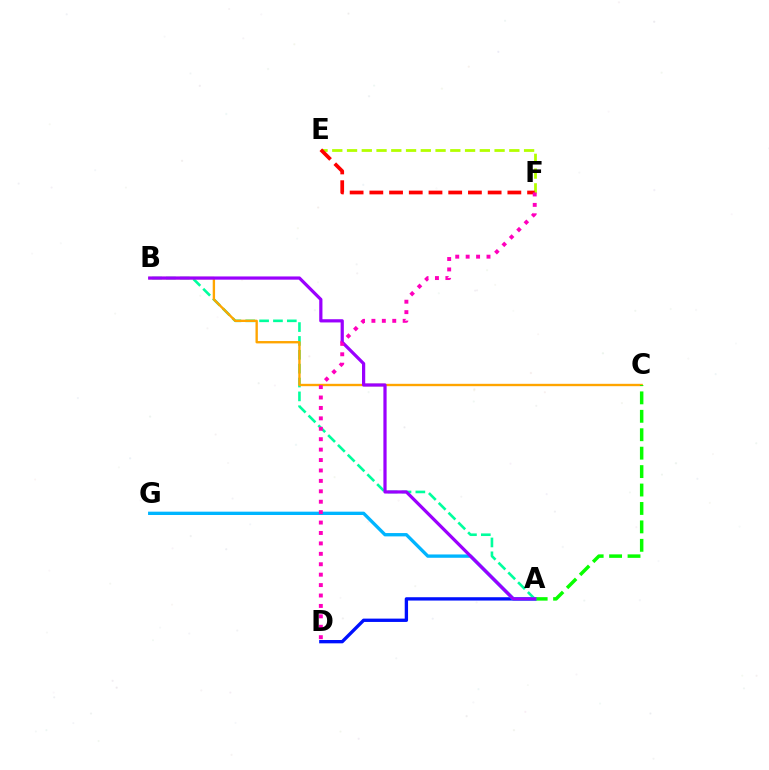{('A', 'D'): [{'color': '#0010ff', 'line_style': 'solid', 'thickness': 2.4}], ('A', 'B'): [{'color': '#00ff9d', 'line_style': 'dashed', 'thickness': 1.88}, {'color': '#9b00ff', 'line_style': 'solid', 'thickness': 2.32}], ('B', 'C'): [{'color': '#ffa500', 'line_style': 'solid', 'thickness': 1.7}], ('E', 'F'): [{'color': '#b3ff00', 'line_style': 'dashed', 'thickness': 2.0}, {'color': '#ff0000', 'line_style': 'dashed', 'thickness': 2.68}], ('A', 'C'): [{'color': '#08ff00', 'line_style': 'dashed', 'thickness': 2.5}], ('A', 'G'): [{'color': '#00b5ff', 'line_style': 'solid', 'thickness': 2.4}], ('D', 'F'): [{'color': '#ff00bd', 'line_style': 'dotted', 'thickness': 2.83}]}